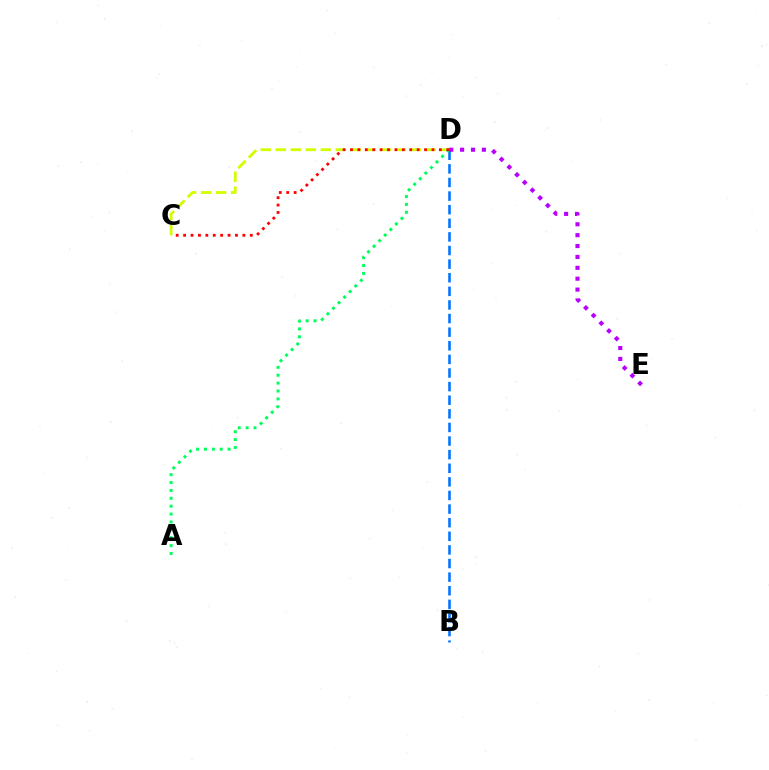{('C', 'D'): [{'color': '#d1ff00', 'line_style': 'dashed', 'thickness': 2.04}, {'color': '#ff0000', 'line_style': 'dotted', 'thickness': 2.01}], ('B', 'D'): [{'color': '#0074ff', 'line_style': 'dashed', 'thickness': 1.85}], ('A', 'D'): [{'color': '#00ff5c', 'line_style': 'dotted', 'thickness': 2.14}], ('D', 'E'): [{'color': '#b900ff', 'line_style': 'dotted', 'thickness': 2.96}]}